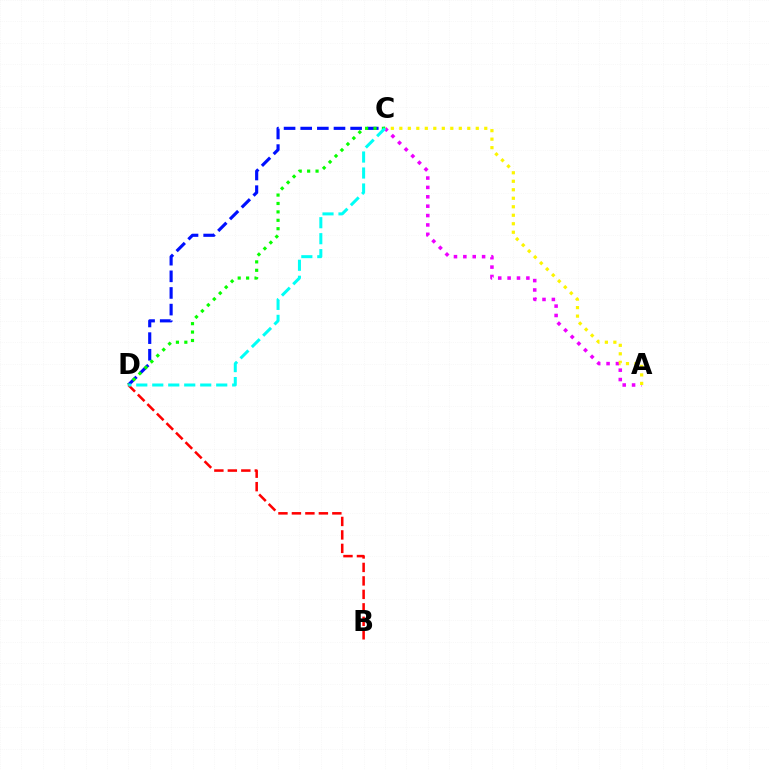{('C', 'D'): [{'color': '#0010ff', 'line_style': 'dashed', 'thickness': 2.26}, {'color': '#08ff00', 'line_style': 'dotted', 'thickness': 2.28}, {'color': '#00fff6', 'line_style': 'dashed', 'thickness': 2.17}], ('B', 'D'): [{'color': '#ff0000', 'line_style': 'dashed', 'thickness': 1.83}], ('A', 'C'): [{'color': '#ee00ff', 'line_style': 'dotted', 'thickness': 2.55}, {'color': '#fcf500', 'line_style': 'dotted', 'thickness': 2.31}]}